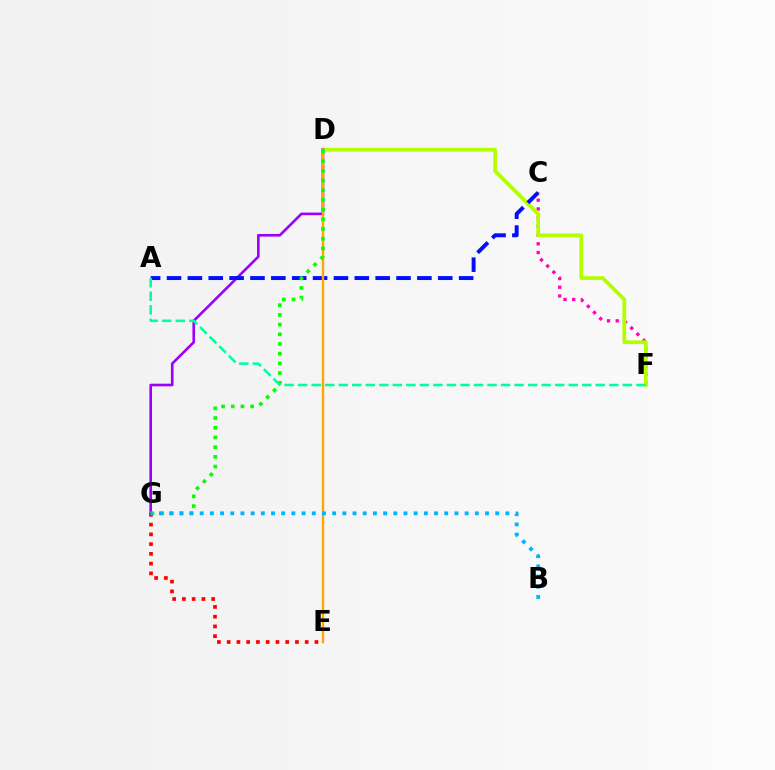{('E', 'G'): [{'color': '#ff0000', 'line_style': 'dotted', 'thickness': 2.65}], ('C', 'F'): [{'color': '#ff00bd', 'line_style': 'dotted', 'thickness': 2.37}], ('D', 'F'): [{'color': '#b3ff00', 'line_style': 'solid', 'thickness': 2.7}], ('D', 'G'): [{'color': '#9b00ff', 'line_style': 'solid', 'thickness': 1.89}, {'color': '#08ff00', 'line_style': 'dotted', 'thickness': 2.63}], ('A', 'C'): [{'color': '#0010ff', 'line_style': 'dashed', 'thickness': 2.83}], ('D', 'E'): [{'color': '#ffa500', 'line_style': 'solid', 'thickness': 1.71}], ('A', 'F'): [{'color': '#00ff9d', 'line_style': 'dashed', 'thickness': 1.84}], ('B', 'G'): [{'color': '#00b5ff', 'line_style': 'dotted', 'thickness': 2.77}]}